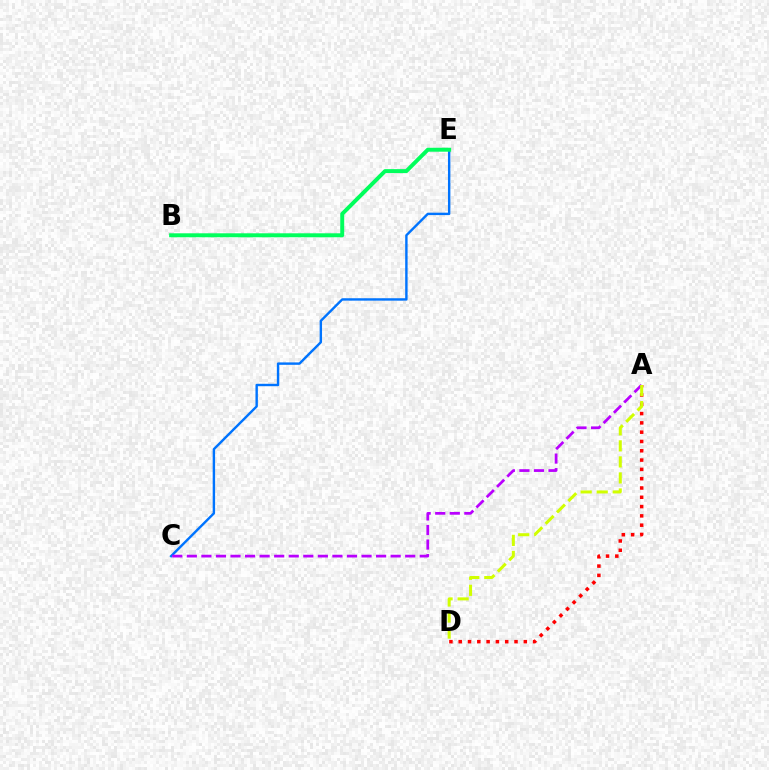{('C', 'E'): [{'color': '#0074ff', 'line_style': 'solid', 'thickness': 1.74}], ('B', 'E'): [{'color': '#00ff5c', 'line_style': 'solid', 'thickness': 2.85}], ('A', 'D'): [{'color': '#ff0000', 'line_style': 'dotted', 'thickness': 2.53}, {'color': '#d1ff00', 'line_style': 'dashed', 'thickness': 2.18}], ('A', 'C'): [{'color': '#b900ff', 'line_style': 'dashed', 'thickness': 1.98}]}